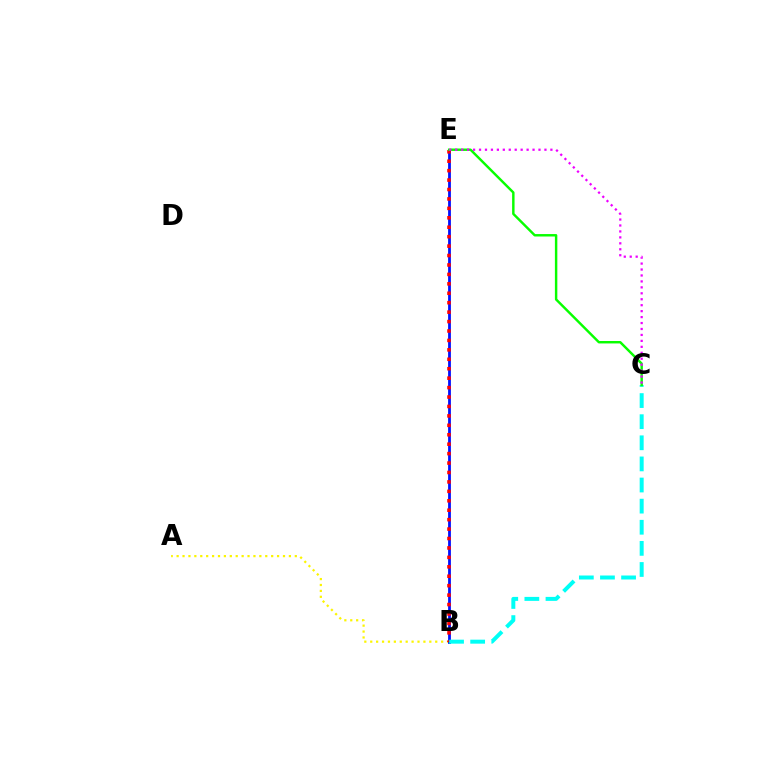{('A', 'B'): [{'color': '#fcf500', 'line_style': 'dotted', 'thickness': 1.61}], ('B', 'E'): [{'color': '#0010ff', 'line_style': 'solid', 'thickness': 2.01}, {'color': '#ff0000', 'line_style': 'dotted', 'thickness': 2.56}], ('B', 'C'): [{'color': '#00fff6', 'line_style': 'dashed', 'thickness': 2.87}], ('C', 'E'): [{'color': '#08ff00', 'line_style': 'solid', 'thickness': 1.76}, {'color': '#ee00ff', 'line_style': 'dotted', 'thickness': 1.62}]}